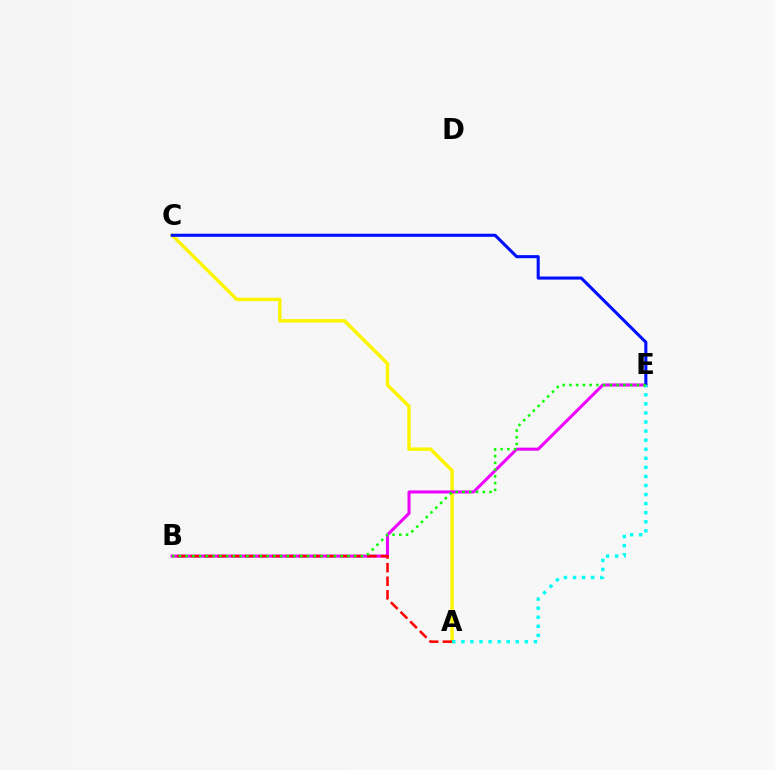{('A', 'C'): [{'color': '#fcf500', 'line_style': 'solid', 'thickness': 2.48}], ('B', 'E'): [{'color': '#ee00ff', 'line_style': 'solid', 'thickness': 2.2}, {'color': '#08ff00', 'line_style': 'dotted', 'thickness': 1.83}], ('C', 'E'): [{'color': '#0010ff', 'line_style': 'solid', 'thickness': 2.21}], ('A', 'E'): [{'color': '#00fff6', 'line_style': 'dotted', 'thickness': 2.46}], ('A', 'B'): [{'color': '#ff0000', 'line_style': 'dashed', 'thickness': 1.85}]}